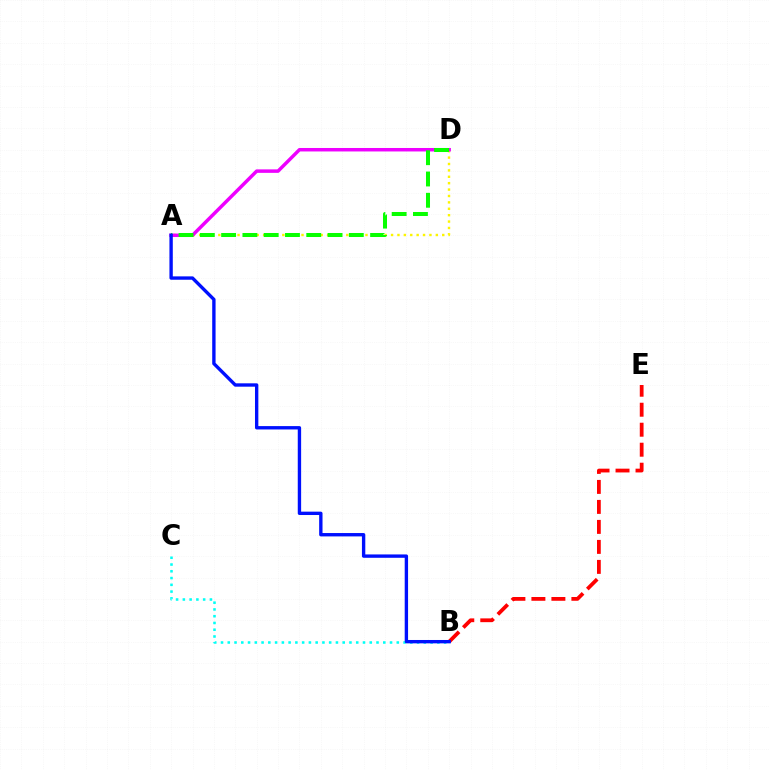{('B', 'E'): [{'color': '#ff0000', 'line_style': 'dashed', 'thickness': 2.72}], ('A', 'D'): [{'color': '#fcf500', 'line_style': 'dotted', 'thickness': 1.74}, {'color': '#ee00ff', 'line_style': 'solid', 'thickness': 2.5}, {'color': '#08ff00', 'line_style': 'dashed', 'thickness': 2.89}], ('B', 'C'): [{'color': '#00fff6', 'line_style': 'dotted', 'thickness': 1.84}], ('A', 'B'): [{'color': '#0010ff', 'line_style': 'solid', 'thickness': 2.42}]}